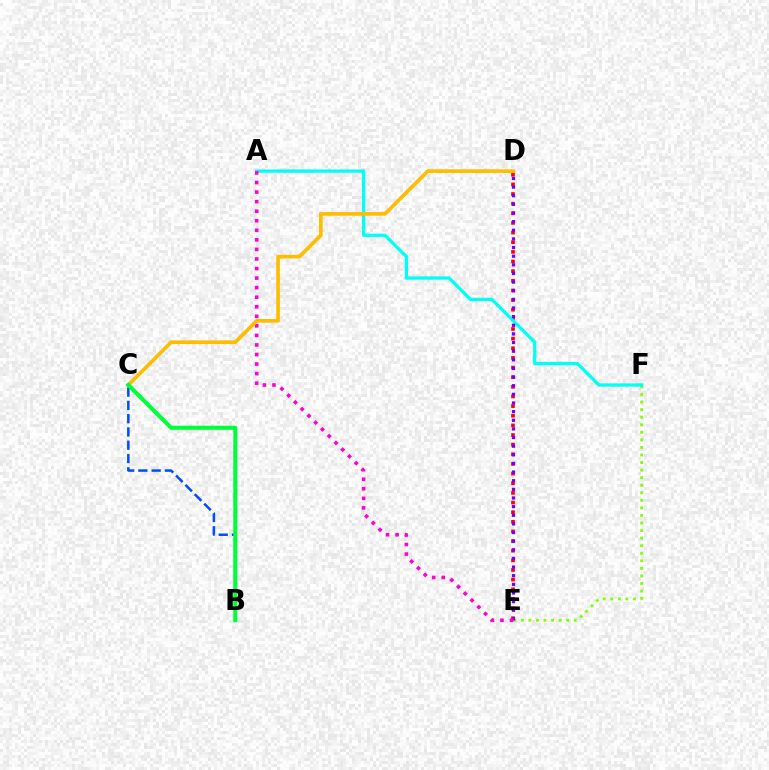{('D', 'E'): [{'color': '#ff0000', 'line_style': 'dotted', 'thickness': 2.62}, {'color': '#7200ff', 'line_style': 'dotted', 'thickness': 2.35}], ('E', 'F'): [{'color': '#84ff00', 'line_style': 'dotted', 'thickness': 2.05}], ('A', 'F'): [{'color': '#00fff6', 'line_style': 'solid', 'thickness': 2.35}], ('A', 'E'): [{'color': '#ff00cf', 'line_style': 'dotted', 'thickness': 2.6}], ('B', 'C'): [{'color': '#004bff', 'line_style': 'dashed', 'thickness': 1.8}, {'color': '#00ff39', 'line_style': 'solid', 'thickness': 2.93}], ('C', 'D'): [{'color': '#ffbd00', 'line_style': 'solid', 'thickness': 2.64}]}